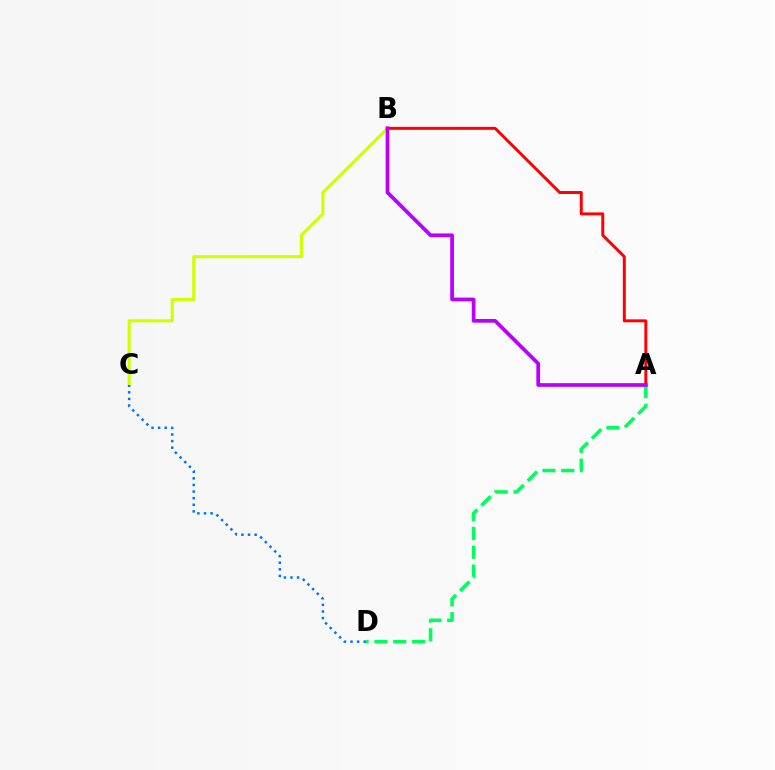{('B', 'C'): [{'color': '#d1ff00', 'line_style': 'solid', 'thickness': 2.22}], ('A', 'B'): [{'color': '#ff0000', 'line_style': 'solid', 'thickness': 2.12}, {'color': '#b900ff', 'line_style': 'solid', 'thickness': 2.67}], ('A', 'D'): [{'color': '#00ff5c', 'line_style': 'dashed', 'thickness': 2.56}], ('C', 'D'): [{'color': '#0074ff', 'line_style': 'dotted', 'thickness': 1.79}]}